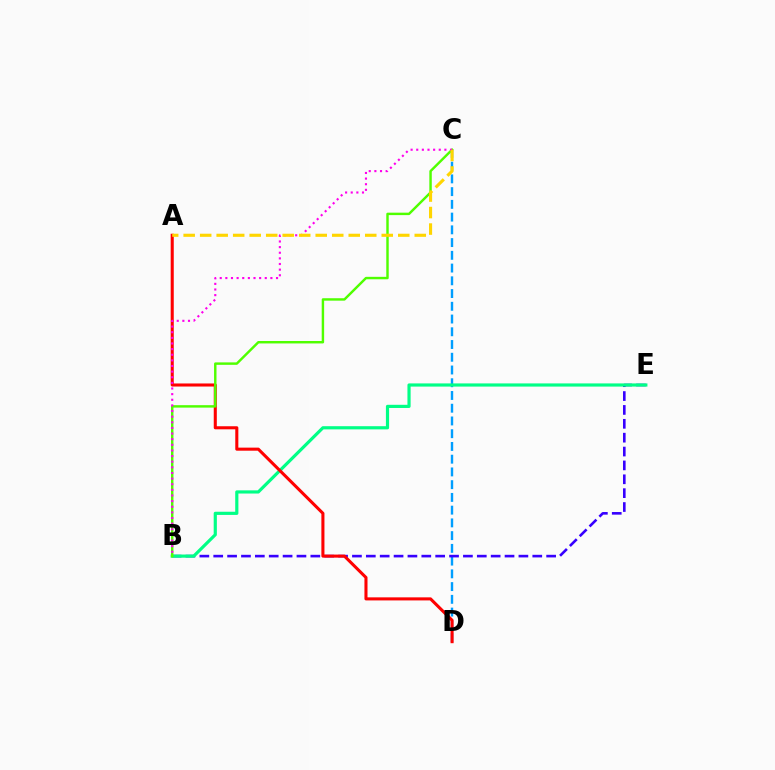{('C', 'D'): [{'color': '#009eff', 'line_style': 'dashed', 'thickness': 1.73}], ('B', 'E'): [{'color': '#3700ff', 'line_style': 'dashed', 'thickness': 1.88}, {'color': '#00ff86', 'line_style': 'solid', 'thickness': 2.29}], ('A', 'D'): [{'color': '#ff0000', 'line_style': 'solid', 'thickness': 2.21}], ('B', 'C'): [{'color': '#4fff00', 'line_style': 'solid', 'thickness': 1.76}, {'color': '#ff00ed', 'line_style': 'dotted', 'thickness': 1.53}], ('A', 'C'): [{'color': '#ffd500', 'line_style': 'dashed', 'thickness': 2.24}]}